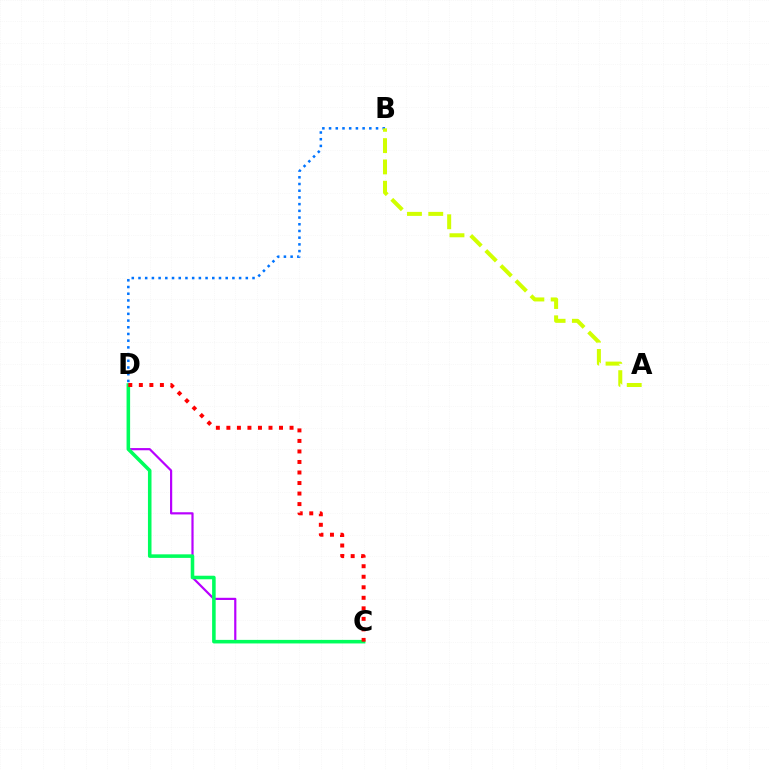{('B', 'D'): [{'color': '#0074ff', 'line_style': 'dotted', 'thickness': 1.82}], ('C', 'D'): [{'color': '#b900ff', 'line_style': 'solid', 'thickness': 1.58}, {'color': '#00ff5c', 'line_style': 'solid', 'thickness': 2.56}, {'color': '#ff0000', 'line_style': 'dotted', 'thickness': 2.86}], ('A', 'B'): [{'color': '#d1ff00', 'line_style': 'dashed', 'thickness': 2.89}]}